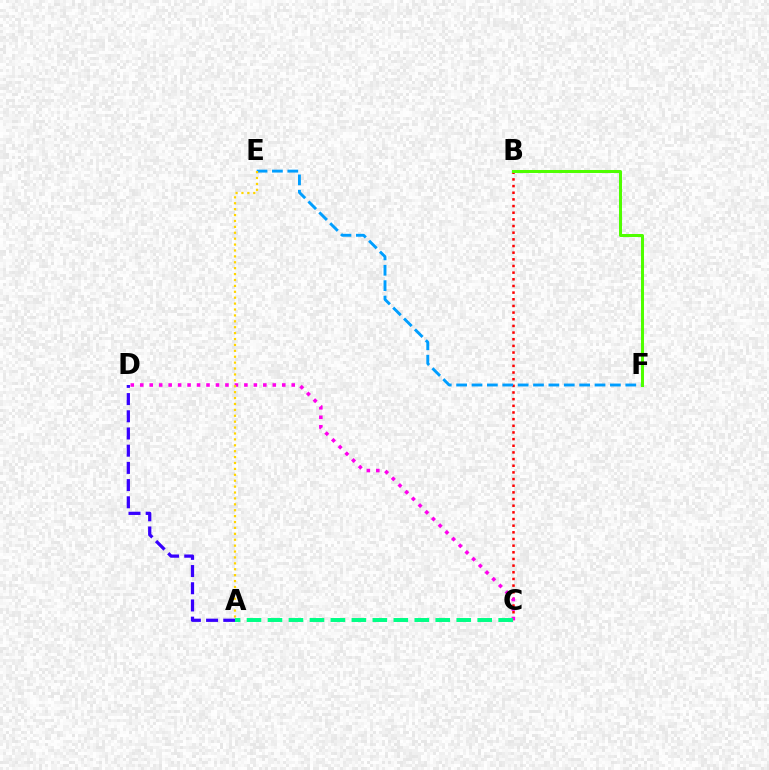{('B', 'C'): [{'color': '#ff0000', 'line_style': 'dotted', 'thickness': 1.81}], ('A', 'D'): [{'color': '#3700ff', 'line_style': 'dashed', 'thickness': 2.34}], ('E', 'F'): [{'color': '#009eff', 'line_style': 'dashed', 'thickness': 2.09}], ('C', 'D'): [{'color': '#ff00ed', 'line_style': 'dotted', 'thickness': 2.57}], ('A', 'E'): [{'color': '#ffd500', 'line_style': 'dotted', 'thickness': 1.6}], ('B', 'F'): [{'color': '#4fff00', 'line_style': 'solid', 'thickness': 2.17}], ('A', 'C'): [{'color': '#00ff86', 'line_style': 'dashed', 'thickness': 2.85}]}